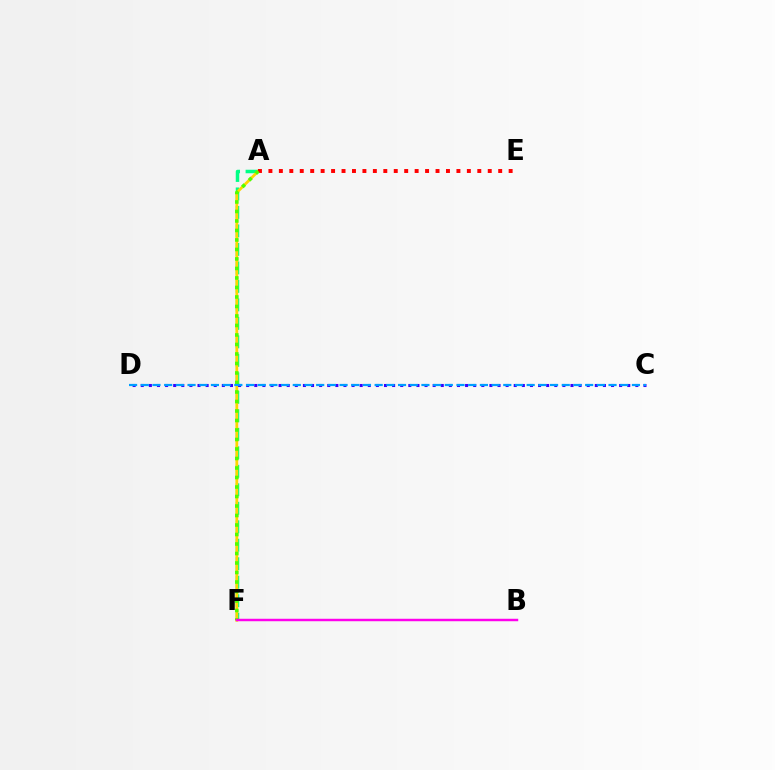{('A', 'F'): [{'color': '#00ff86', 'line_style': 'dashed', 'thickness': 2.51}, {'color': '#ffd500', 'line_style': 'solid', 'thickness': 2.0}, {'color': '#4fff00', 'line_style': 'dotted', 'thickness': 2.58}], ('C', 'D'): [{'color': '#3700ff', 'line_style': 'dotted', 'thickness': 2.2}, {'color': '#009eff', 'line_style': 'dashed', 'thickness': 1.59}], ('A', 'E'): [{'color': '#ff0000', 'line_style': 'dotted', 'thickness': 2.84}], ('B', 'F'): [{'color': '#ff00ed', 'line_style': 'solid', 'thickness': 1.77}]}